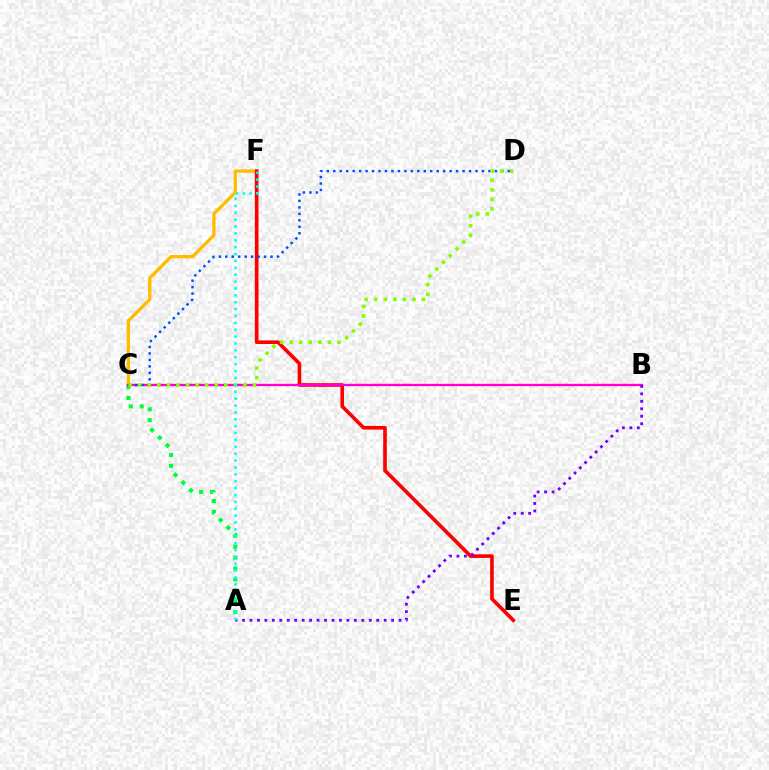{('C', 'F'): [{'color': '#ffbd00', 'line_style': 'solid', 'thickness': 2.39}], ('A', 'C'): [{'color': '#00ff39', 'line_style': 'dotted', 'thickness': 2.96}], ('E', 'F'): [{'color': '#ff0000', 'line_style': 'solid', 'thickness': 2.62}], ('B', 'C'): [{'color': '#ff00cf', 'line_style': 'solid', 'thickness': 1.67}], ('C', 'D'): [{'color': '#004bff', 'line_style': 'dotted', 'thickness': 1.76}, {'color': '#84ff00', 'line_style': 'dotted', 'thickness': 2.6}], ('A', 'B'): [{'color': '#7200ff', 'line_style': 'dotted', 'thickness': 2.03}], ('A', 'F'): [{'color': '#00fff6', 'line_style': 'dotted', 'thickness': 1.87}]}